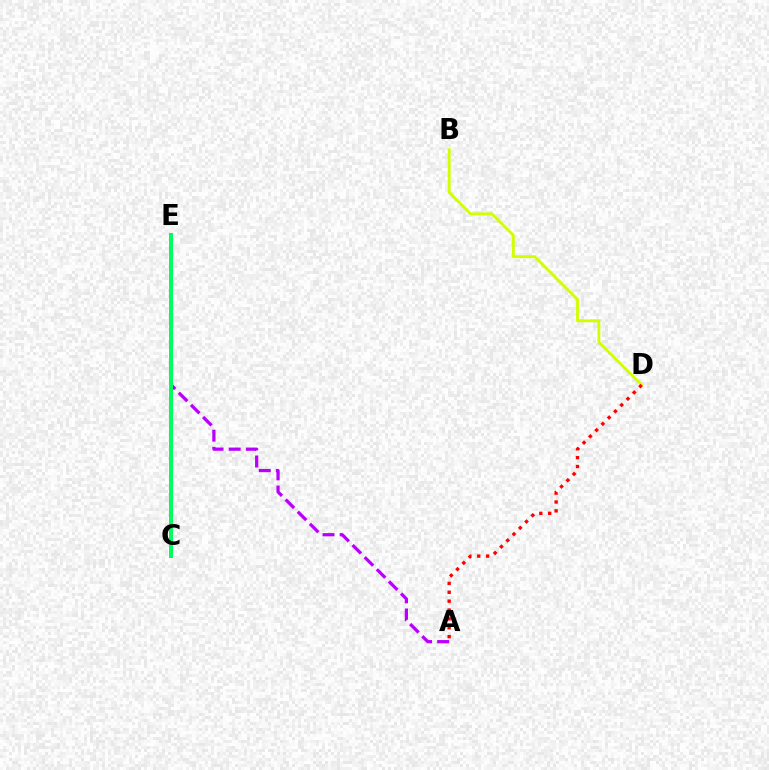{('C', 'E'): [{'color': '#0074ff', 'line_style': 'solid', 'thickness': 2.79}, {'color': '#00ff5c', 'line_style': 'solid', 'thickness': 2.86}], ('A', 'E'): [{'color': '#b900ff', 'line_style': 'dashed', 'thickness': 2.33}], ('B', 'D'): [{'color': '#d1ff00', 'line_style': 'solid', 'thickness': 2.06}], ('A', 'D'): [{'color': '#ff0000', 'line_style': 'dotted', 'thickness': 2.41}]}